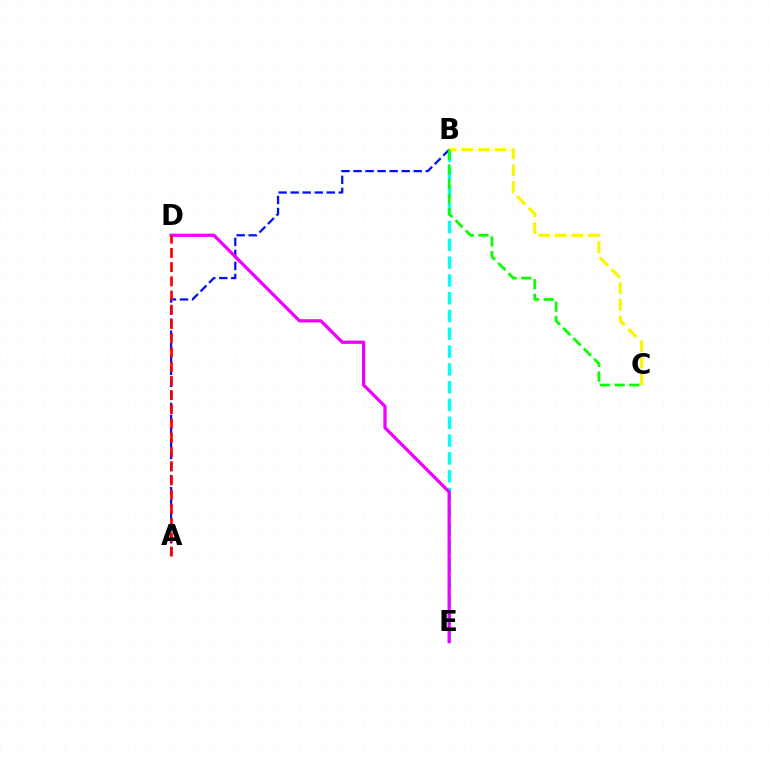{('B', 'E'): [{'color': '#00fff6', 'line_style': 'dashed', 'thickness': 2.42}], ('A', 'B'): [{'color': '#0010ff', 'line_style': 'dashed', 'thickness': 1.64}], ('B', 'C'): [{'color': '#fcf500', 'line_style': 'dashed', 'thickness': 2.26}, {'color': '#08ff00', 'line_style': 'dashed', 'thickness': 1.98}], ('D', 'E'): [{'color': '#ee00ff', 'line_style': 'solid', 'thickness': 2.33}], ('A', 'D'): [{'color': '#ff0000', 'line_style': 'dashed', 'thickness': 1.93}]}